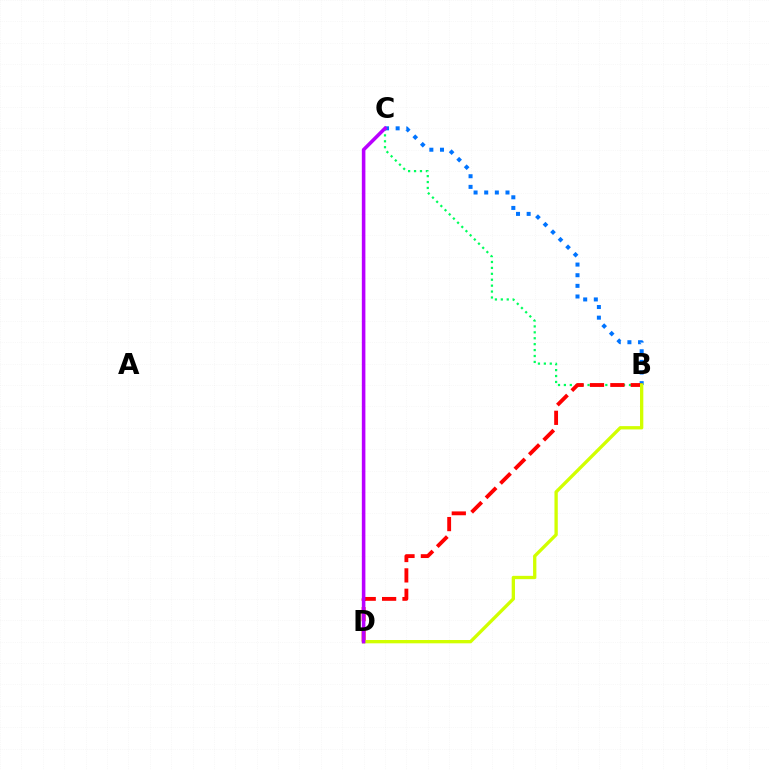{('B', 'C'): [{'color': '#0074ff', 'line_style': 'dotted', 'thickness': 2.89}, {'color': '#00ff5c', 'line_style': 'dotted', 'thickness': 1.61}], ('B', 'D'): [{'color': '#ff0000', 'line_style': 'dashed', 'thickness': 2.77}, {'color': '#d1ff00', 'line_style': 'solid', 'thickness': 2.39}], ('C', 'D'): [{'color': '#b900ff', 'line_style': 'solid', 'thickness': 2.56}]}